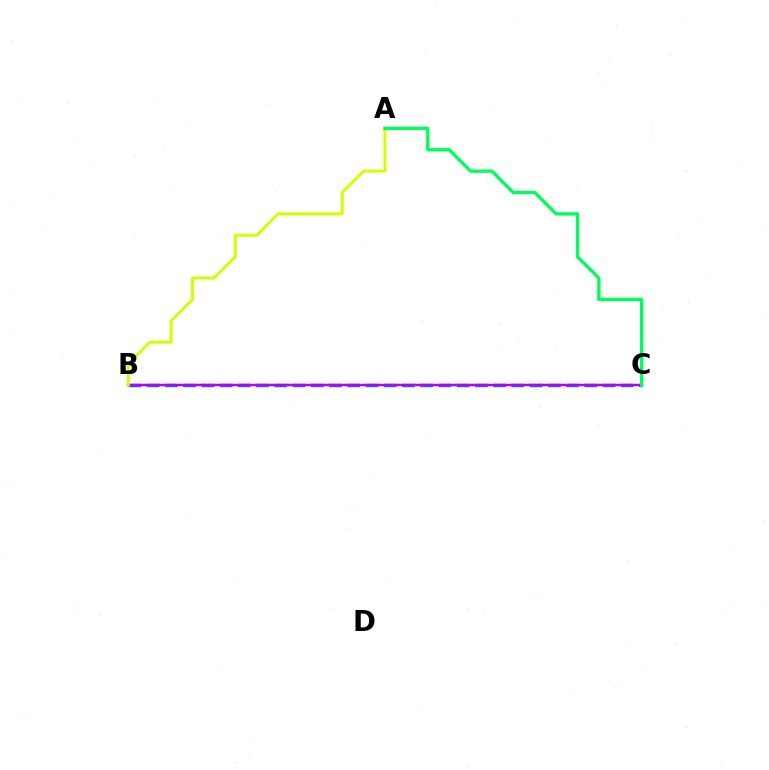{('B', 'C'): [{'color': '#ff0000', 'line_style': 'dotted', 'thickness': 1.55}, {'color': '#0074ff', 'line_style': 'dashed', 'thickness': 2.48}, {'color': '#b900ff', 'line_style': 'solid', 'thickness': 1.75}], ('A', 'B'): [{'color': '#d1ff00', 'line_style': 'solid', 'thickness': 2.12}], ('A', 'C'): [{'color': '#00ff5c', 'line_style': 'solid', 'thickness': 2.42}]}